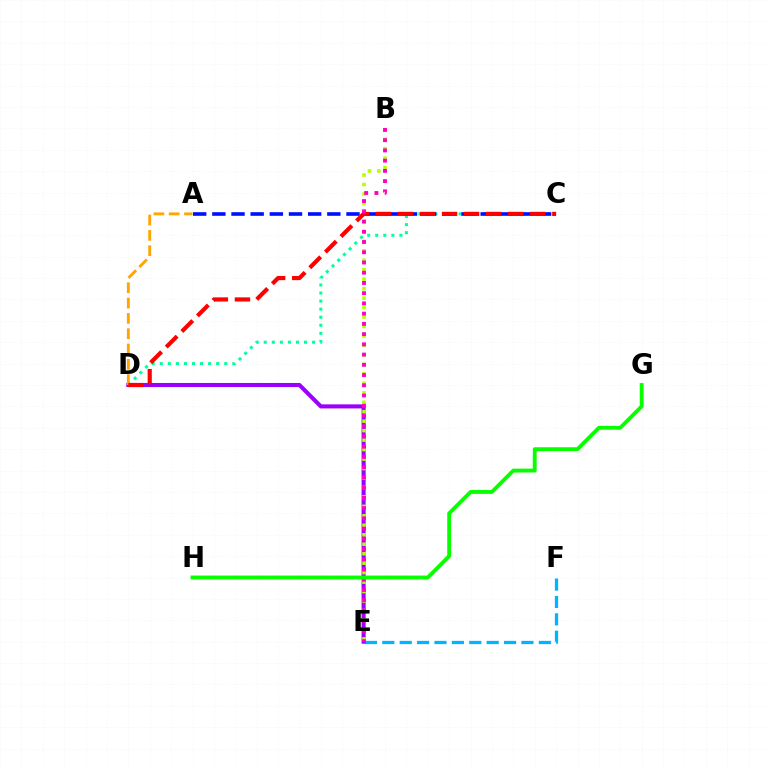{('E', 'F'): [{'color': '#00b5ff', 'line_style': 'dashed', 'thickness': 2.36}], ('C', 'D'): [{'color': '#00ff9d', 'line_style': 'dotted', 'thickness': 2.19}, {'color': '#ff0000', 'line_style': 'dashed', 'thickness': 3.0}], ('A', 'C'): [{'color': '#0010ff', 'line_style': 'dashed', 'thickness': 2.6}], ('D', 'E'): [{'color': '#9b00ff', 'line_style': 'solid', 'thickness': 2.93}], ('B', 'E'): [{'color': '#b3ff00', 'line_style': 'dotted', 'thickness': 2.57}, {'color': '#ff00bd', 'line_style': 'dotted', 'thickness': 2.78}], ('A', 'D'): [{'color': '#ffa500', 'line_style': 'dashed', 'thickness': 2.08}], ('G', 'H'): [{'color': '#08ff00', 'line_style': 'solid', 'thickness': 2.78}]}